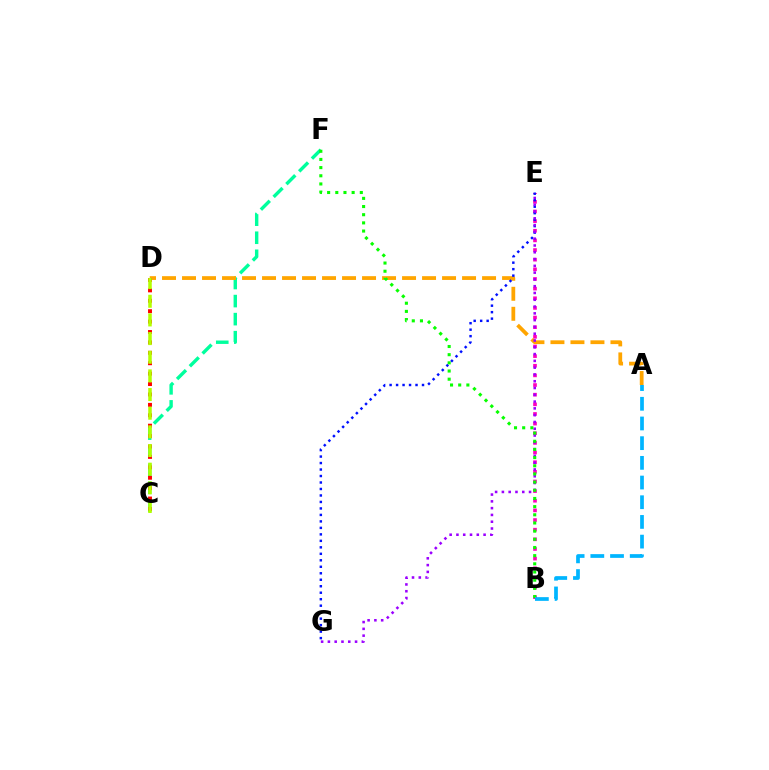{('C', 'F'): [{'color': '#00ff9d', 'line_style': 'dashed', 'thickness': 2.45}], ('B', 'E'): [{'color': '#ff00bd', 'line_style': 'dotted', 'thickness': 2.62}], ('A', 'D'): [{'color': '#ffa500', 'line_style': 'dashed', 'thickness': 2.72}], ('E', 'G'): [{'color': '#0010ff', 'line_style': 'dotted', 'thickness': 1.76}, {'color': '#9b00ff', 'line_style': 'dotted', 'thickness': 1.84}], ('B', 'F'): [{'color': '#08ff00', 'line_style': 'dotted', 'thickness': 2.22}], ('C', 'D'): [{'color': '#ff0000', 'line_style': 'dotted', 'thickness': 2.83}, {'color': '#b3ff00', 'line_style': 'dashed', 'thickness': 2.53}], ('A', 'B'): [{'color': '#00b5ff', 'line_style': 'dashed', 'thickness': 2.67}]}